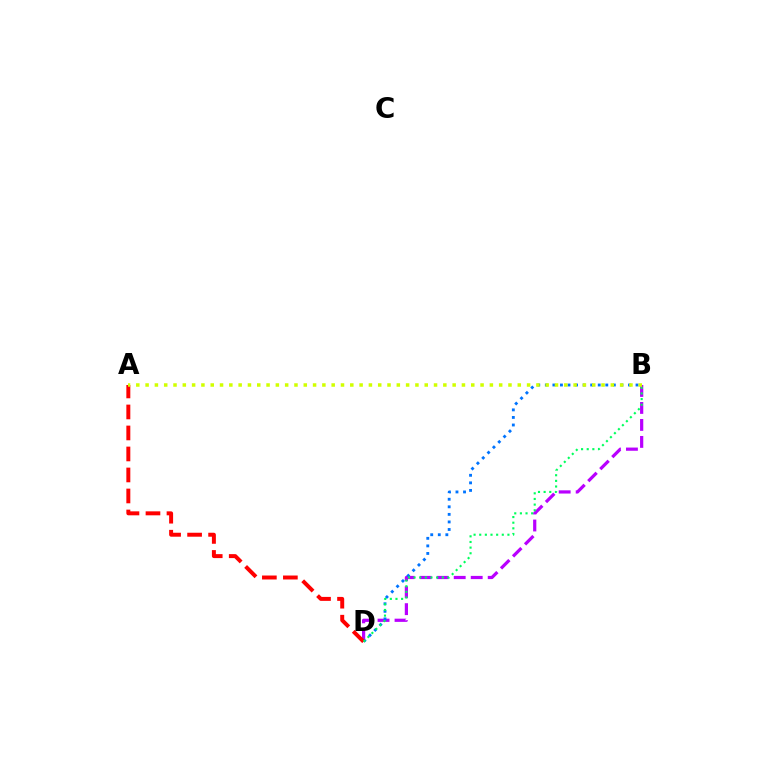{('B', 'D'): [{'color': '#b900ff', 'line_style': 'dashed', 'thickness': 2.31}, {'color': '#0074ff', 'line_style': 'dotted', 'thickness': 2.05}, {'color': '#00ff5c', 'line_style': 'dotted', 'thickness': 1.53}], ('A', 'D'): [{'color': '#ff0000', 'line_style': 'dashed', 'thickness': 2.85}], ('A', 'B'): [{'color': '#d1ff00', 'line_style': 'dotted', 'thickness': 2.53}]}